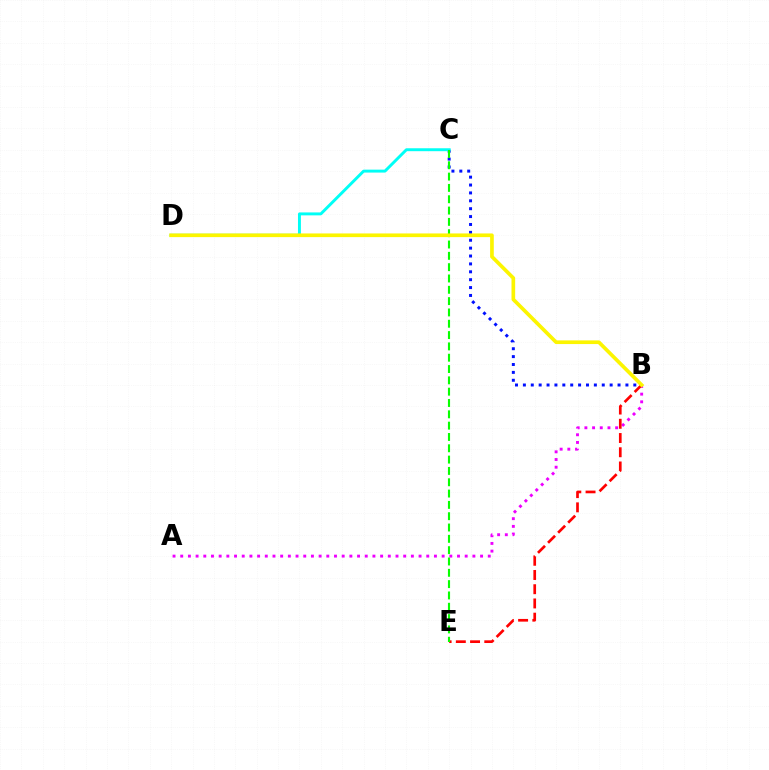{('B', 'C'): [{'color': '#0010ff', 'line_style': 'dotted', 'thickness': 2.14}], ('A', 'B'): [{'color': '#ee00ff', 'line_style': 'dotted', 'thickness': 2.09}], ('C', 'D'): [{'color': '#00fff6', 'line_style': 'solid', 'thickness': 2.11}], ('B', 'E'): [{'color': '#ff0000', 'line_style': 'dashed', 'thickness': 1.93}], ('C', 'E'): [{'color': '#08ff00', 'line_style': 'dashed', 'thickness': 1.54}], ('B', 'D'): [{'color': '#fcf500', 'line_style': 'solid', 'thickness': 2.64}]}